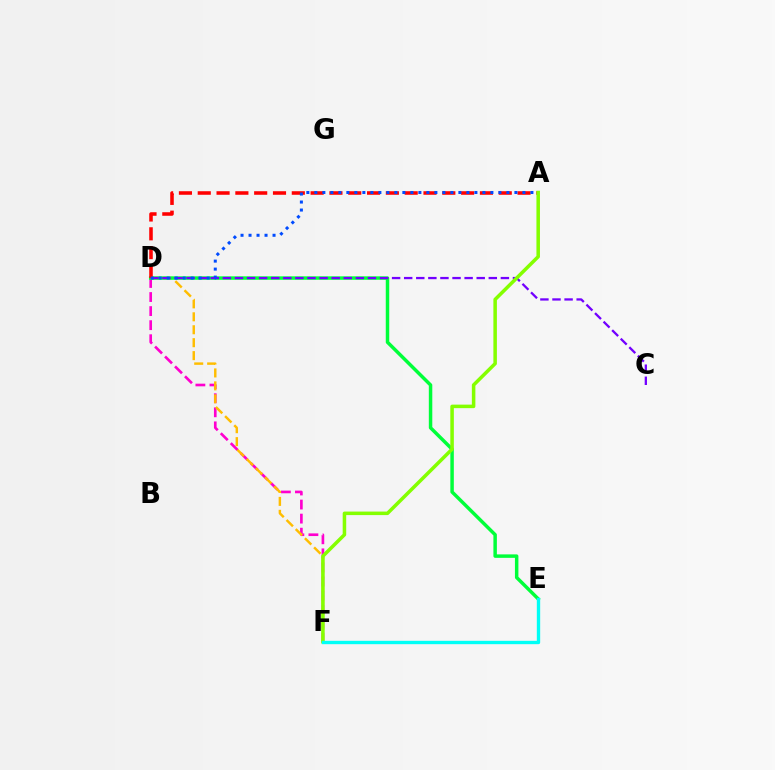{('D', 'F'): [{'color': '#ff00cf', 'line_style': 'dashed', 'thickness': 1.91}, {'color': '#ffbd00', 'line_style': 'dashed', 'thickness': 1.76}], ('D', 'E'): [{'color': '#00ff39', 'line_style': 'solid', 'thickness': 2.5}], ('C', 'D'): [{'color': '#7200ff', 'line_style': 'dashed', 'thickness': 1.64}], ('A', 'D'): [{'color': '#ff0000', 'line_style': 'dashed', 'thickness': 2.56}, {'color': '#004bff', 'line_style': 'dotted', 'thickness': 2.17}], ('A', 'F'): [{'color': '#84ff00', 'line_style': 'solid', 'thickness': 2.54}], ('E', 'F'): [{'color': '#00fff6', 'line_style': 'solid', 'thickness': 2.41}]}